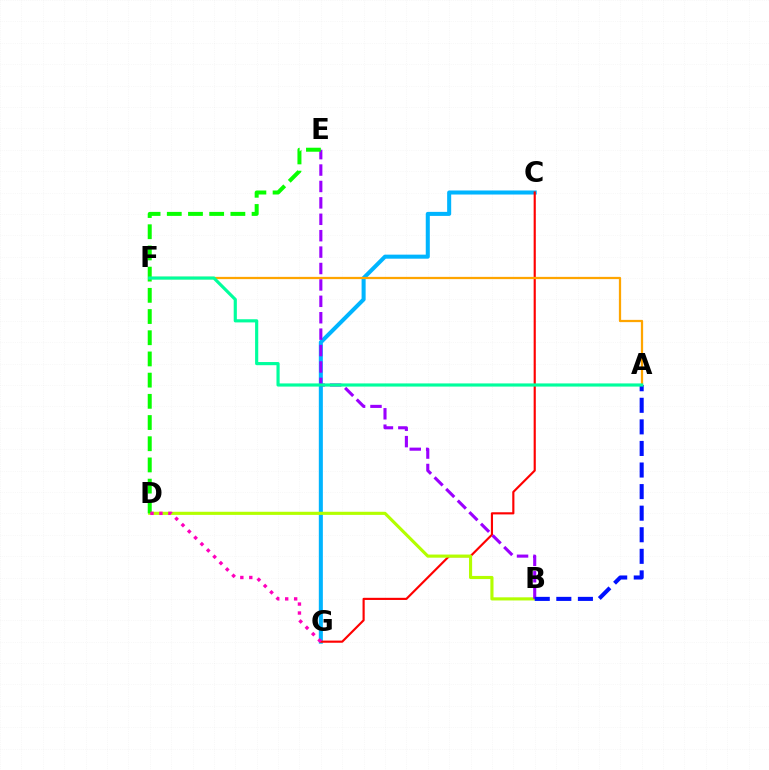{('C', 'G'): [{'color': '#00b5ff', 'line_style': 'solid', 'thickness': 2.91}, {'color': '#ff0000', 'line_style': 'solid', 'thickness': 1.55}], ('B', 'D'): [{'color': '#b3ff00', 'line_style': 'solid', 'thickness': 2.25}], ('B', 'E'): [{'color': '#9b00ff', 'line_style': 'dashed', 'thickness': 2.23}], ('D', 'E'): [{'color': '#08ff00', 'line_style': 'dashed', 'thickness': 2.88}], ('A', 'F'): [{'color': '#ffa500', 'line_style': 'solid', 'thickness': 1.62}, {'color': '#00ff9d', 'line_style': 'solid', 'thickness': 2.28}], ('A', 'B'): [{'color': '#0010ff', 'line_style': 'dashed', 'thickness': 2.93}], ('D', 'G'): [{'color': '#ff00bd', 'line_style': 'dotted', 'thickness': 2.43}]}